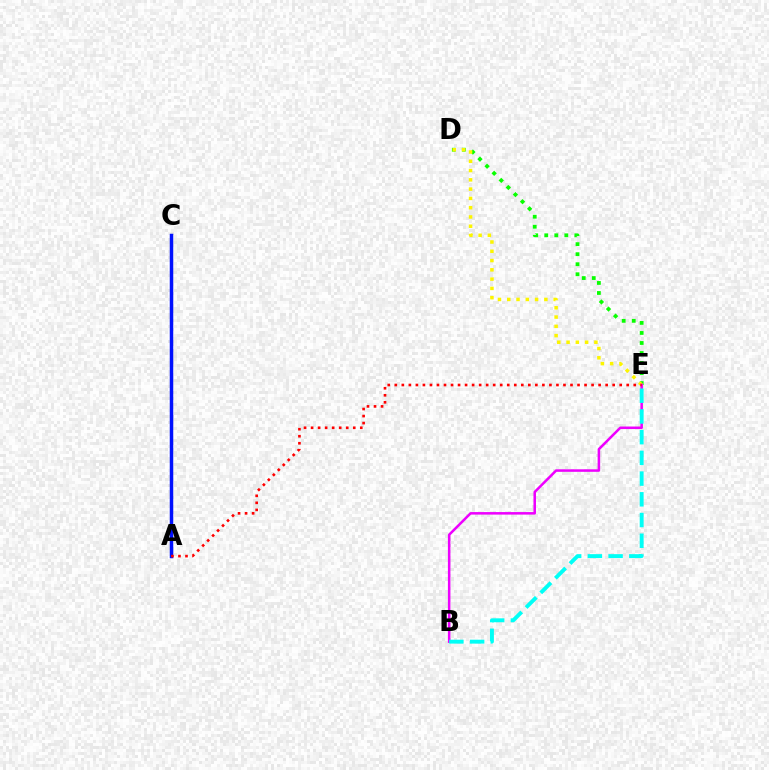{('D', 'E'): [{'color': '#08ff00', 'line_style': 'dotted', 'thickness': 2.73}, {'color': '#fcf500', 'line_style': 'dotted', 'thickness': 2.52}], ('B', 'E'): [{'color': '#ee00ff', 'line_style': 'solid', 'thickness': 1.82}, {'color': '#00fff6', 'line_style': 'dashed', 'thickness': 2.81}], ('A', 'C'): [{'color': '#0010ff', 'line_style': 'solid', 'thickness': 2.52}], ('A', 'E'): [{'color': '#ff0000', 'line_style': 'dotted', 'thickness': 1.91}]}